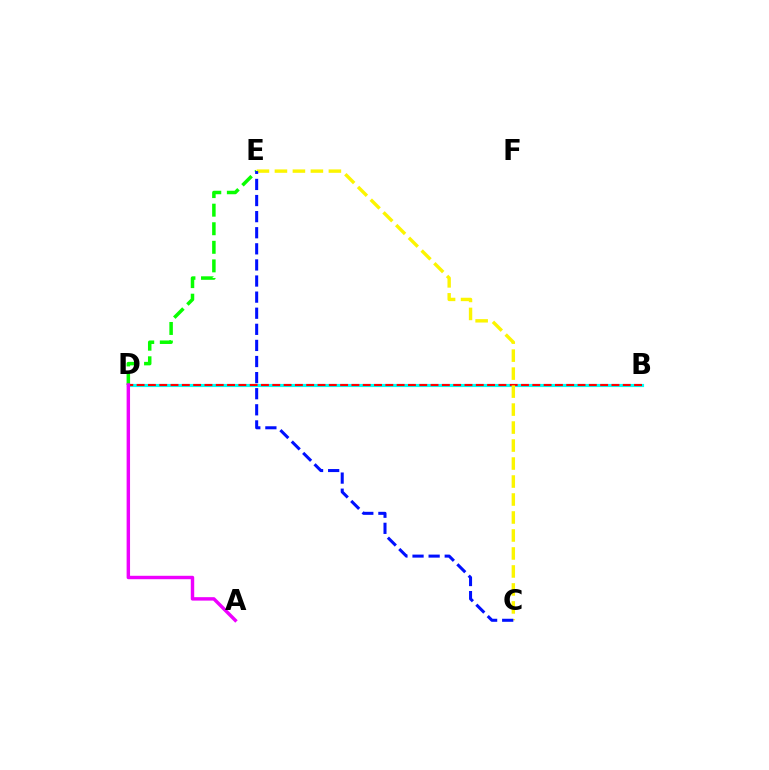{('B', 'D'): [{'color': '#00fff6', 'line_style': 'solid', 'thickness': 2.27}, {'color': '#ff0000', 'line_style': 'dashed', 'thickness': 1.54}], ('D', 'E'): [{'color': '#08ff00', 'line_style': 'dashed', 'thickness': 2.52}], ('A', 'D'): [{'color': '#ee00ff', 'line_style': 'solid', 'thickness': 2.47}], ('C', 'E'): [{'color': '#fcf500', 'line_style': 'dashed', 'thickness': 2.44}, {'color': '#0010ff', 'line_style': 'dashed', 'thickness': 2.19}]}